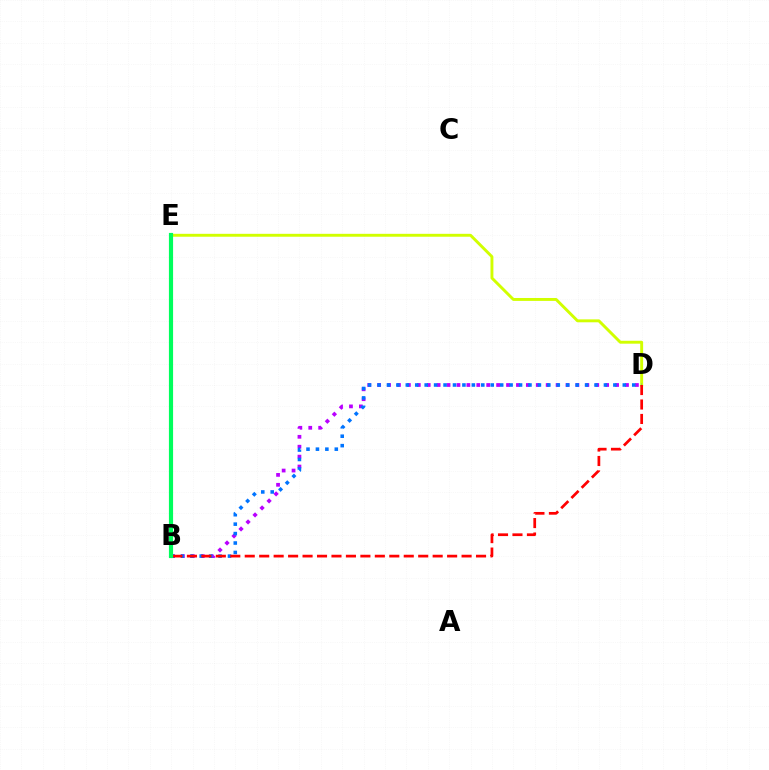{('B', 'D'): [{'color': '#b900ff', 'line_style': 'dotted', 'thickness': 2.69}, {'color': '#0074ff', 'line_style': 'dotted', 'thickness': 2.56}, {'color': '#ff0000', 'line_style': 'dashed', 'thickness': 1.96}], ('D', 'E'): [{'color': '#d1ff00', 'line_style': 'solid', 'thickness': 2.1}], ('B', 'E'): [{'color': '#00ff5c', 'line_style': 'solid', 'thickness': 3.0}]}